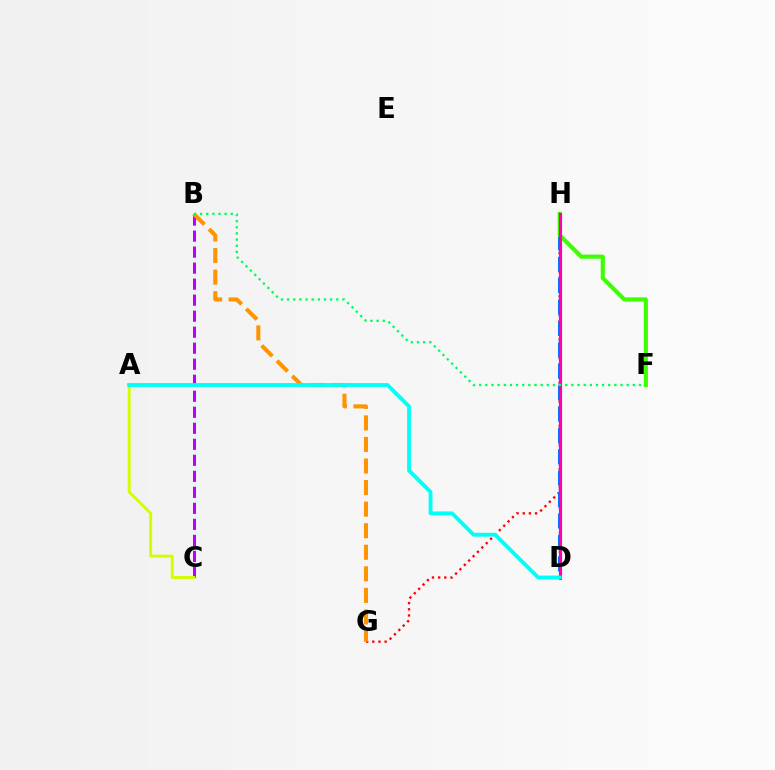{('D', 'H'): [{'color': '#2500ff', 'line_style': 'dotted', 'thickness': 1.69}, {'color': '#0074ff', 'line_style': 'dashed', 'thickness': 2.91}, {'color': '#ff00ac', 'line_style': 'solid', 'thickness': 2.24}], ('G', 'H'): [{'color': '#ff0000', 'line_style': 'dotted', 'thickness': 1.68}], ('B', 'C'): [{'color': '#b900ff', 'line_style': 'dashed', 'thickness': 2.18}], ('B', 'G'): [{'color': '#ff9400', 'line_style': 'dashed', 'thickness': 2.93}], ('A', 'C'): [{'color': '#d1ff00', 'line_style': 'solid', 'thickness': 2.12}], ('F', 'H'): [{'color': '#3dff00', 'line_style': 'solid', 'thickness': 2.97}], ('A', 'D'): [{'color': '#00fff6', 'line_style': 'solid', 'thickness': 2.77}], ('B', 'F'): [{'color': '#00ff5c', 'line_style': 'dotted', 'thickness': 1.67}]}